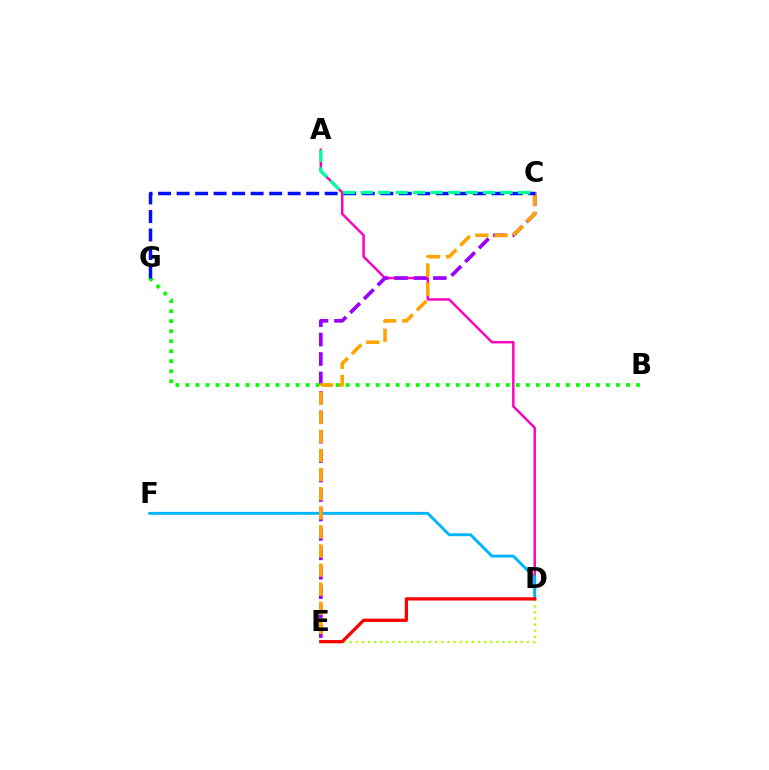{('A', 'D'): [{'color': '#ff00bd', 'line_style': 'solid', 'thickness': 1.77}], ('C', 'E'): [{'color': '#9b00ff', 'line_style': 'dashed', 'thickness': 2.64}, {'color': '#ffa500', 'line_style': 'dashed', 'thickness': 2.59}], ('D', 'F'): [{'color': '#00b5ff', 'line_style': 'solid', 'thickness': 2.09}], ('D', 'E'): [{'color': '#b3ff00', 'line_style': 'dotted', 'thickness': 1.66}, {'color': '#ff0000', 'line_style': 'solid', 'thickness': 2.35}], ('B', 'G'): [{'color': '#08ff00', 'line_style': 'dotted', 'thickness': 2.72}], ('C', 'G'): [{'color': '#0010ff', 'line_style': 'dashed', 'thickness': 2.52}], ('A', 'C'): [{'color': '#00ff9d', 'line_style': 'dashed', 'thickness': 2.38}]}